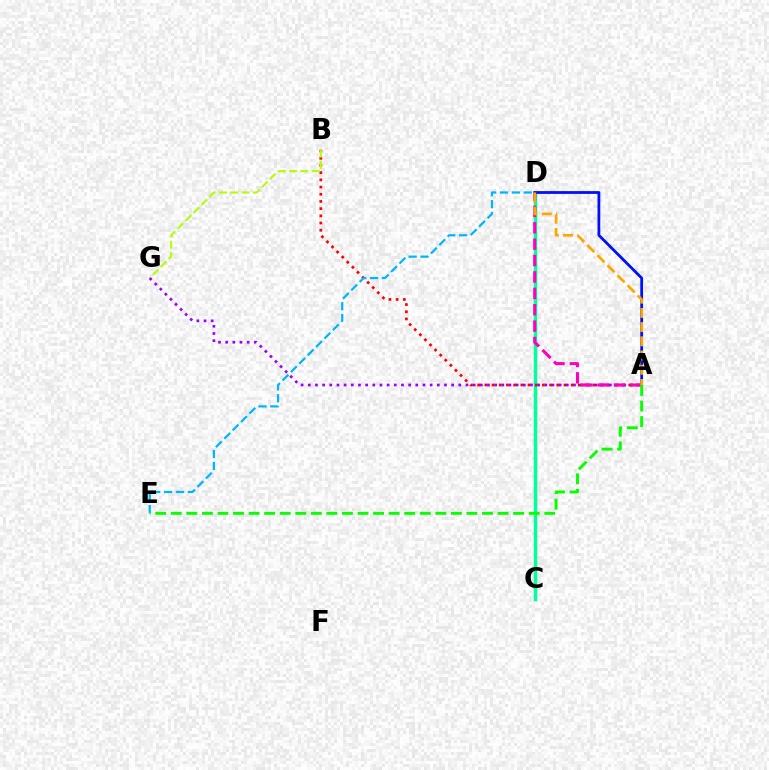{('C', 'D'): [{'color': '#00ff9d', 'line_style': 'solid', 'thickness': 2.49}], ('A', 'B'): [{'color': '#ff0000', 'line_style': 'dotted', 'thickness': 1.95}], ('D', 'E'): [{'color': '#00b5ff', 'line_style': 'dashed', 'thickness': 1.61}], ('A', 'D'): [{'color': '#0010ff', 'line_style': 'solid', 'thickness': 2.01}, {'color': '#ff00bd', 'line_style': 'dashed', 'thickness': 2.23}, {'color': '#ffa500', 'line_style': 'dashed', 'thickness': 1.93}], ('B', 'G'): [{'color': '#b3ff00', 'line_style': 'dashed', 'thickness': 1.53}], ('A', 'G'): [{'color': '#9b00ff', 'line_style': 'dotted', 'thickness': 1.95}], ('A', 'E'): [{'color': '#08ff00', 'line_style': 'dashed', 'thickness': 2.11}]}